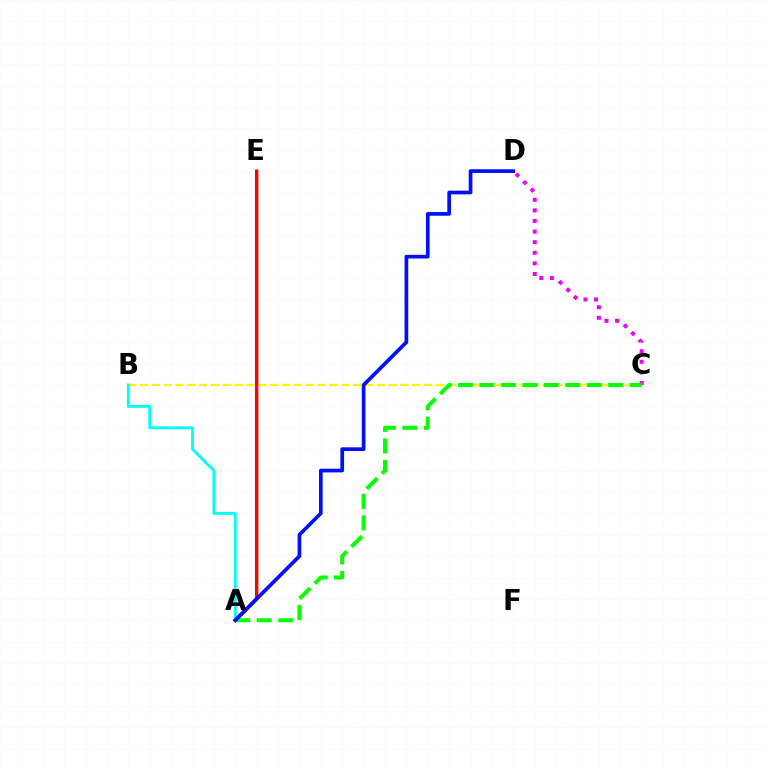{('B', 'C'): [{'color': '#fcf500', 'line_style': 'dashed', 'thickness': 1.61}], ('C', 'D'): [{'color': '#ee00ff', 'line_style': 'dotted', 'thickness': 2.88}], ('A', 'C'): [{'color': '#08ff00', 'line_style': 'dashed', 'thickness': 2.92}], ('A', 'B'): [{'color': '#00fff6', 'line_style': 'solid', 'thickness': 2.05}], ('A', 'E'): [{'color': '#ff0000', 'line_style': 'solid', 'thickness': 2.45}], ('A', 'D'): [{'color': '#0010ff', 'line_style': 'solid', 'thickness': 2.67}]}